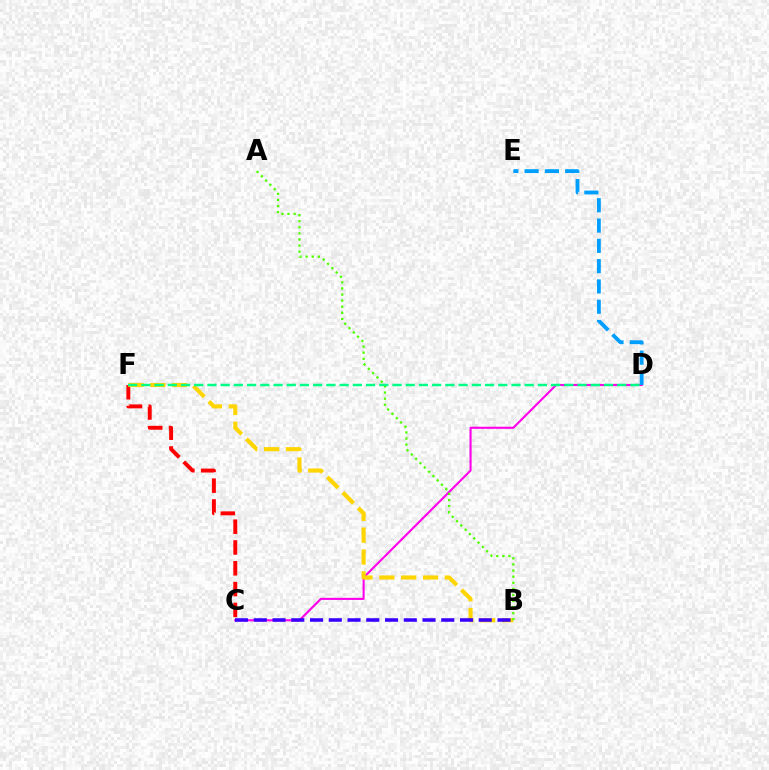{('C', 'D'): [{'color': '#ff00ed', 'line_style': 'solid', 'thickness': 1.52}], ('C', 'F'): [{'color': '#ff0000', 'line_style': 'dashed', 'thickness': 2.83}], ('B', 'F'): [{'color': '#ffd500', 'line_style': 'dashed', 'thickness': 2.97}], ('A', 'B'): [{'color': '#4fff00', 'line_style': 'dotted', 'thickness': 1.66}], ('D', 'E'): [{'color': '#009eff', 'line_style': 'dashed', 'thickness': 2.76}], ('D', 'F'): [{'color': '#00ff86', 'line_style': 'dashed', 'thickness': 1.8}], ('B', 'C'): [{'color': '#3700ff', 'line_style': 'dashed', 'thickness': 2.55}]}